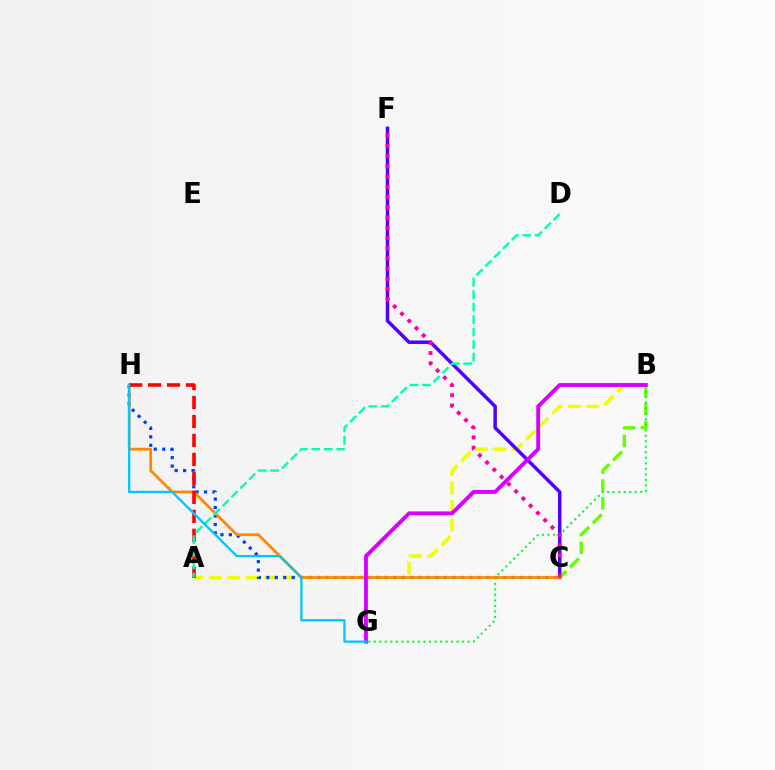{('A', 'B'): [{'color': '#eeff00', 'line_style': 'dashed', 'thickness': 2.51}], ('C', 'H'): [{'color': '#003fff', 'line_style': 'dotted', 'thickness': 2.3}, {'color': '#ff8800', 'line_style': 'solid', 'thickness': 2.0}], ('C', 'F'): [{'color': '#4f00ff', 'line_style': 'solid', 'thickness': 2.51}, {'color': '#ff00a0', 'line_style': 'dotted', 'thickness': 2.78}], ('B', 'C'): [{'color': '#66ff00', 'line_style': 'dashed', 'thickness': 2.42}], ('B', 'G'): [{'color': '#00ff27', 'line_style': 'dotted', 'thickness': 1.5}, {'color': '#d600ff', 'line_style': 'solid', 'thickness': 2.79}], ('A', 'H'): [{'color': '#ff0000', 'line_style': 'dashed', 'thickness': 2.58}], ('A', 'D'): [{'color': '#00ffaf', 'line_style': 'dashed', 'thickness': 1.7}], ('G', 'H'): [{'color': '#00c7ff', 'line_style': 'solid', 'thickness': 1.66}]}